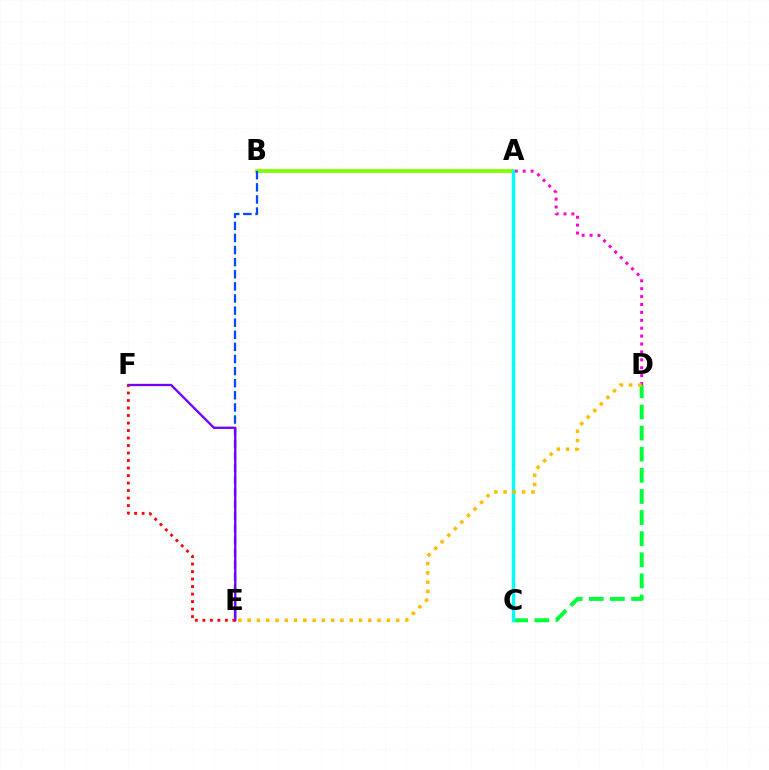{('A', 'D'): [{'color': '#ff00cf', 'line_style': 'dotted', 'thickness': 2.15}], ('C', 'D'): [{'color': '#00ff39', 'line_style': 'dashed', 'thickness': 2.87}], ('A', 'B'): [{'color': '#84ff00', 'line_style': 'solid', 'thickness': 2.73}], ('B', 'E'): [{'color': '#004bff', 'line_style': 'dashed', 'thickness': 1.64}], ('E', 'F'): [{'color': '#7200ff', 'line_style': 'solid', 'thickness': 1.66}, {'color': '#ff0000', 'line_style': 'dotted', 'thickness': 2.04}], ('A', 'C'): [{'color': '#00fff6', 'line_style': 'solid', 'thickness': 2.47}], ('D', 'E'): [{'color': '#ffbd00', 'line_style': 'dotted', 'thickness': 2.52}]}